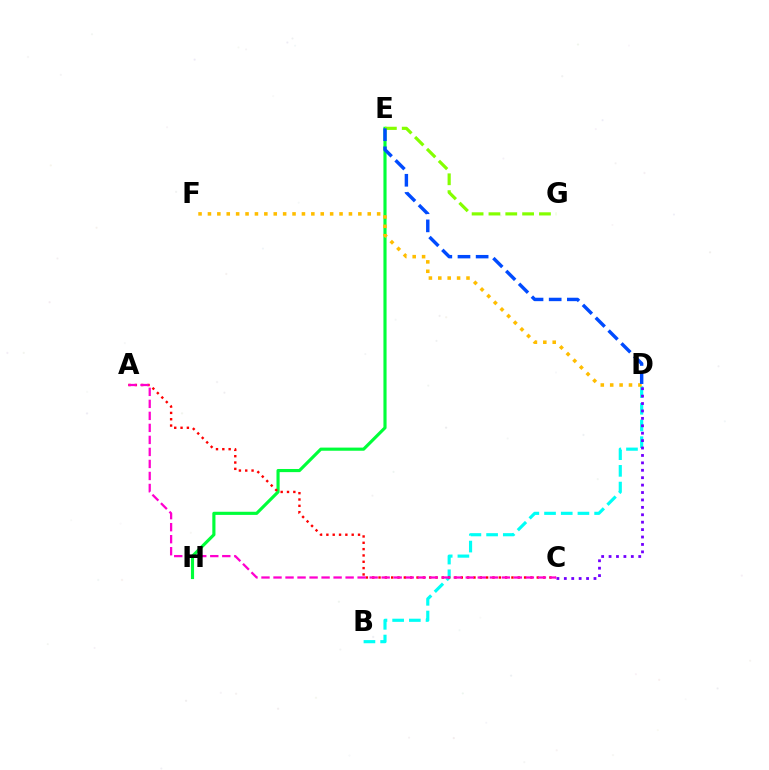{('B', 'D'): [{'color': '#00fff6', 'line_style': 'dashed', 'thickness': 2.27}], ('C', 'D'): [{'color': '#7200ff', 'line_style': 'dotted', 'thickness': 2.01}], ('E', 'H'): [{'color': '#00ff39', 'line_style': 'solid', 'thickness': 2.26}], ('A', 'C'): [{'color': '#ff0000', 'line_style': 'dotted', 'thickness': 1.72}, {'color': '#ff00cf', 'line_style': 'dashed', 'thickness': 1.63}], ('E', 'G'): [{'color': '#84ff00', 'line_style': 'dashed', 'thickness': 2.29}], ('D', 'F'): [{'color': '#ffbd00', 'line_style': 'dotted', 'thickness': 2.55}], ('D', 'E'): [{'color': '#004bff', 'line_style': 'dashed', 'thickness': 2.47}]}